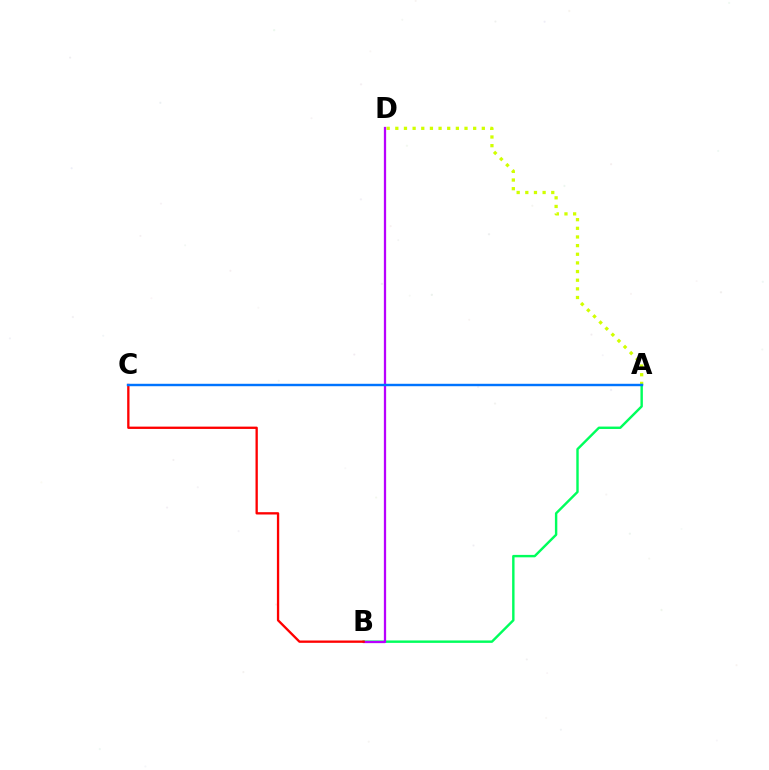{('A', 'D'): [{'color': '#d1ff00', 'line_style': 'dotted', 'thickness': 2.35}], ('A', 'B'): [{'color': '#00ff5c', 'line_style': 'solid', 'thickness': 1.74}], ('B', 'D'): [{'color': '#b900ff', 'line_style': 'solid', 'thickness': 1.64}], ('B', 'C'): [{'color': '#ff0000', 'line_style': 'solid', 'thickness': 1.67}], ('A', 'C'): [{'color': '#0074ff', 'line_style': 'solid', 'thickness': 1.75}]}